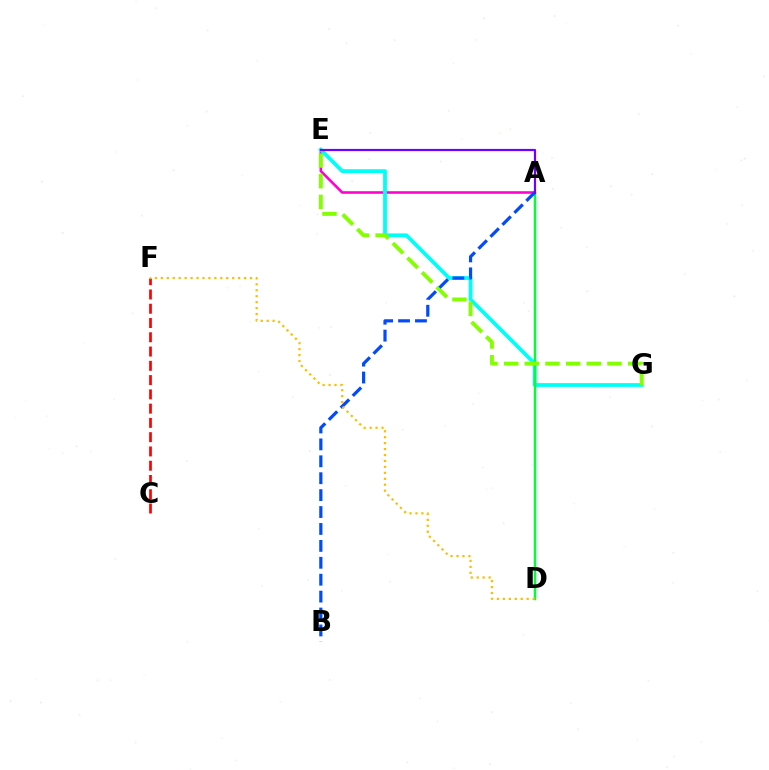{('C', 'F'): [{'color': '#ff0000', 'line_style': 'dashed', 'thickness': 1.94}], ('A', 'E'): [{'color': '#ff00cf', 'line_style': 'solid', 'thickness': 1.86}, {'color': '#7200ff', 'line_style': 'solid', 'thickness': 1.59}], ('E', 'G'): [{'color': '#00fff6', 'line_style': 'solid', 'thickness': 2.71}, {'color': '#84ff00', 'line_style': 'dashed', 'thickness': 2.81}], ('A', 'D'): [{'color': '#00ff39', 'line_style': 'solid', 'thickness': 1.77}], ('A', 'B'): [{'color': '#004bff', 'line_style': 'dashed', 'thickness': 2.3}], ('D', 'F'): [{'color': '#ffbd00', 'line_style': 'dotted', 'thickness': 1.61}]}